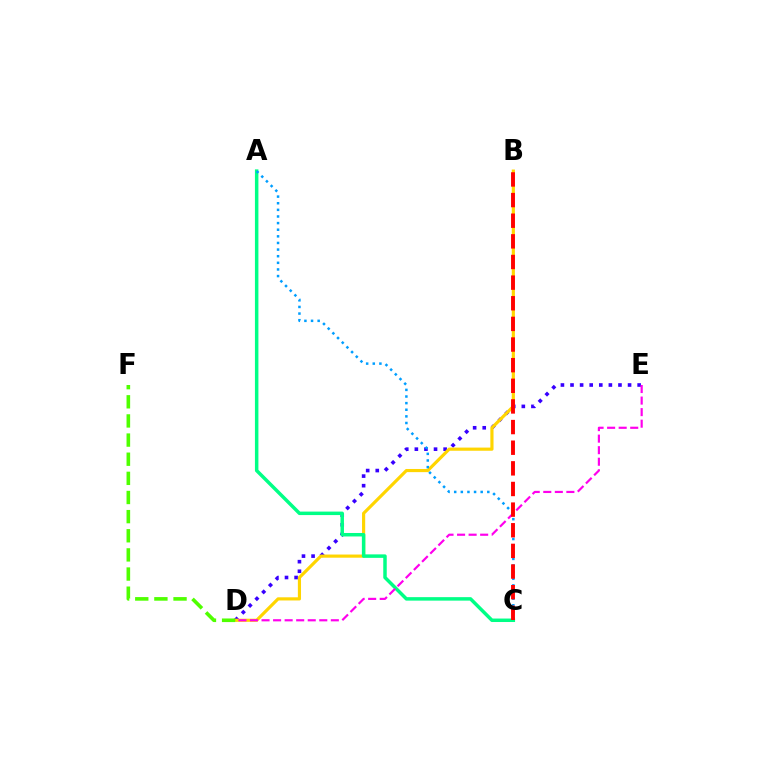{('D', 'E'): [{'color': '#3700ff', 'line_style': 'dotted', 'thickness': 2.61}, {'color': '#ff00ed', 'line_style': 'dashed', 'thickness': 1.57}], ('B', 'D'): [{'color': '#ffd500', 'line_style': 'solid', 'thickness': 2.27}], ('A', 'C'): [{'color': '#00ff86', 'line_style': 'solid', 'thickness': 2.51}, {'color': '#009eff', 'line_style': 'dotted', 'thickness': 1.8}], ('D', 'F'): [{'color': '#4fff00', 'line_style': 'dashed', 'thickness': 2.6}], ('B', 'C'): [{'color': '#ff0000', 'line_style': 'dashed', 'thickness': 2.8}]}